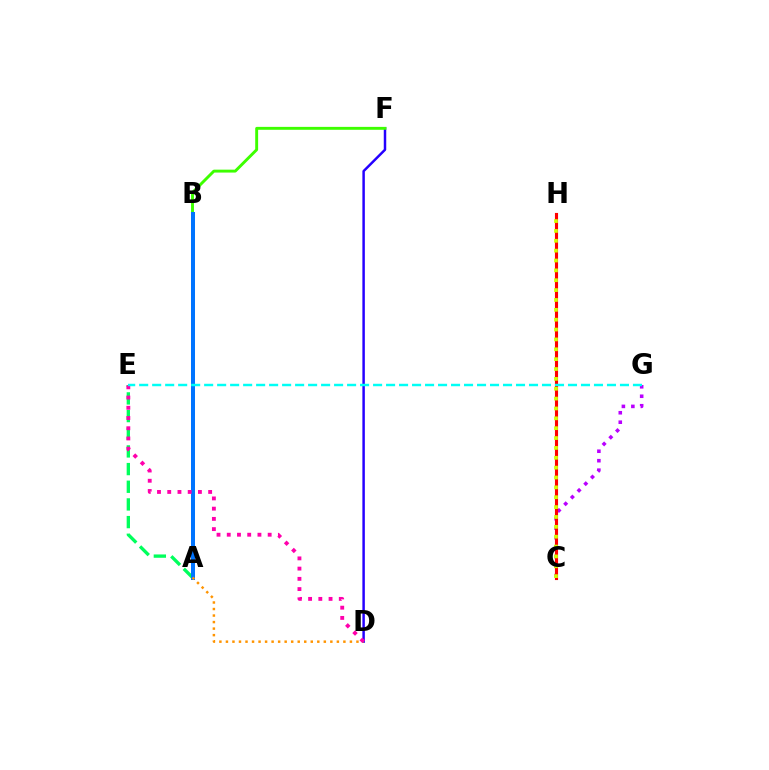{('A', 'E'): [{'color': '#00ff5c', 'line_style': 'dashed', 'thickness': 2.4}], ('C', 'G'): [{'color': '#b900ff', 'line_style': 'dotted', 'thickness': 2.57}], ('C', 'H'): [{'color': '#ff0000', 'line_style': 'solid', 'thickness': 2.24}, {'color': '#d1ff00', 'line_style': 'dotted', 'thickness': 2.68}], ('D', 'F'): [{'color': '#2500ff', 'line_style': 'solid', 'thickness': 1.78}], ('B', 'F'): [{'color': '#3dff00', 'line_style': 'solid', 'thickness': 2.1}], ('A', 'B'): [{'color': '#0074ff', 'line_style': 'solid', 'thickness': 2.89}], ('A', 'D'): [{'color': '#ff9400', 'line_style': 'dotted', 'thickness': 1.77}], ('D', 'E'): [{'color': '#ff00ac', 'line_style': 'dotted', 'thickness': 2.78}], ('E', 'G'): [{'color': '#00fff6', 'line_style': 'dashed', 'thickness': 1.77}]}